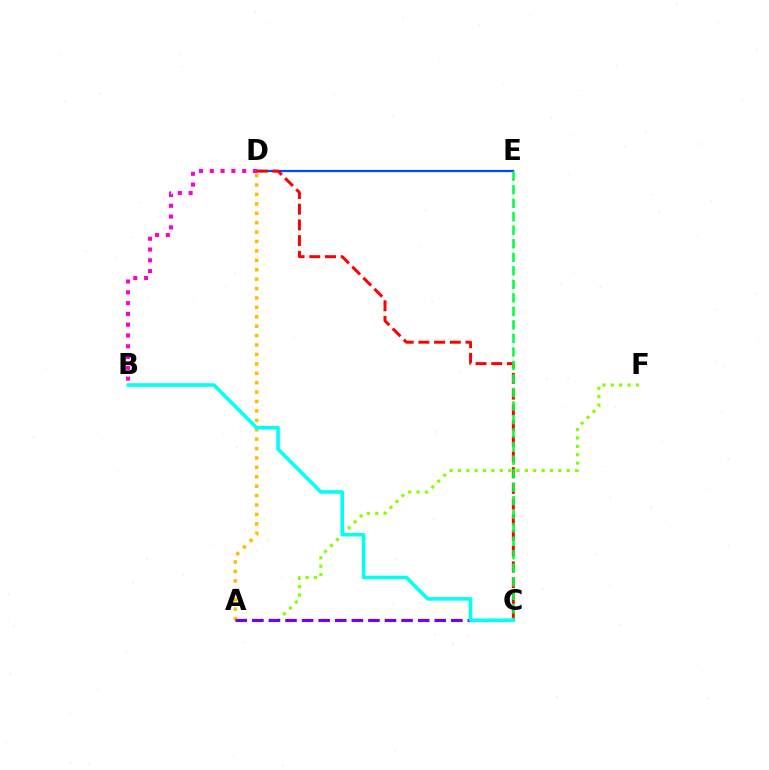{('A', 'D'): [{'color': '#ffbd00', 'line_style': 'dotted', 'thickness': 2.56}], ('A', 'F'): [{'color': '#84ff00', 'line_style': 'dotted', 'thickness': 2.27}], ('D', 'E'): [{'color': '#004bff', 'line_style': 'solid', 'thickness': 1.63}], ('A', 'C'): [{'color': '#7200ff', 'line_style': 'dashed', 'thickness': 2.25}], ('B', 'D'): [{'color': '#ff00cf', 'line_style': 'dotted', 'thickness': 2.93}], ('C', 'D'): [{'color': '#ff0000', 'line_style': 'dashed', 'thickness': 2.13}], ('C', 'E'): [{'color': '#00ff39', 'line_style': 'dashed', 'thickness': 1.84}], ('B', 'C'): [{'color': '#00fff6', 'line_style': 'solid', 'thickness': 2.56}]}